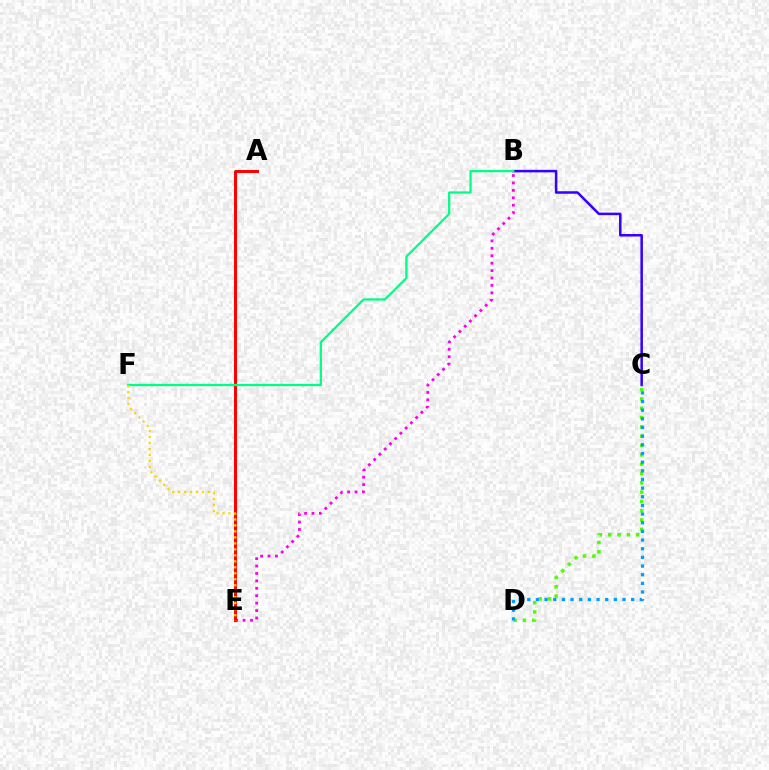{('B', 'C'): [{'color': '#3700ff', 'line_style': 'solid', 'thickness': 1.82}], ('B', 'E'): [{'color': '#ff00ed', 'line_style': 'dotted', 'thickness': 2.02}], ('A', 'E'): [{'color': '#ff0000', 'line_style': 'solid', 'thickness': 2.15}], ('B', 'F'): [{'color': '#00ff86', 'line_style': 'solid', 'thickness': 1.63}], ('C', 'D'): [{'color': '#4fff00', 'line_style': 'dotted', 'thickness': 2.53}, {'color': '#009eff', 'line_style': 'dotted', 'thickness': 2.35}], ('E', 'F'): [{'color': '#ffd500', 'line_style': 'dotted', 'thickness': 1.62}]}